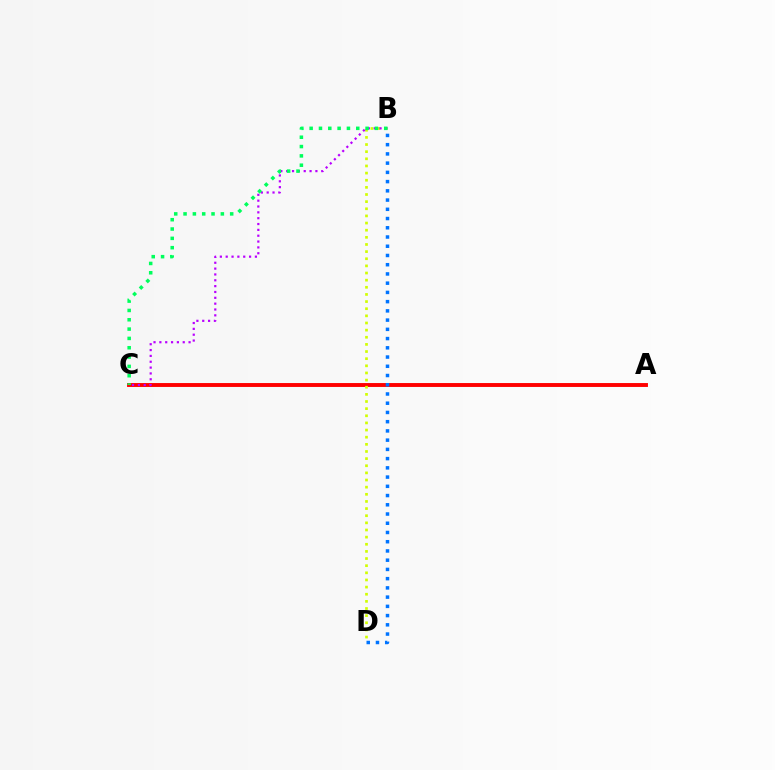{('A', 'C'): [{'color': '#ff0000', 'line_style': 'solid', 'thickness': 2.8}], ('B', 'D'): [{'color': '#d1ff00', 'line_style': 'dotted', 'thickness': 1.94}, {'color': '#0074ff', 'line_style': 'dotted', 'thickness': 2.51}], ('B', 'C'): [{'color': '#b900ff', 'line_style': 'dotted', 'thickness': 1.59}, {'color': '#00ff5c', 'line_style': 'dotted', 'thickness': 2.53}]}